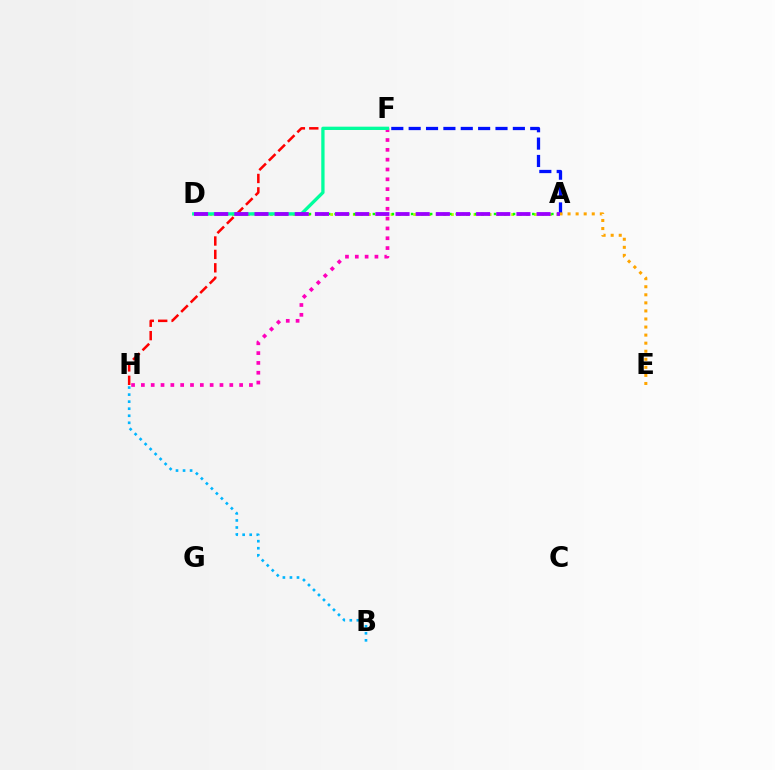{('A', 'F'): [{'color': '#0010ff', 'line_style': 'dashed', 'thickness': 2.36}], ('B', 'H'): [{'color': '#00b5ff', 'line_style': 'dotted', 'thickness': 1.91}], ('A', 'D'): [{'color': '#b3ff00', 'line_style': 'dotted', 'thickness': 2.05}, {'color': '#08ff00', 'line_style': 'dotted', 'thickness': 1.73}, {'color': '#9b00ff', 'line_style': 'dashed', 'thickness': 2.74}], ('F', 'H'): [{'color': '#ff0000', 'line_style': 'dashed', 'thickness': 1.82}, {'color': '#ff00bd', 'line_style': 'dotted', 'thickness': 2.67}], ('D', 'F'): [{'color': '#00ff9d', 'line_style': 'solid', 'thickness': 2.38}], ('A', 'E'): [{'color': '#ffa500', 'line_style': 'dotted', 'thickness': 2.19}]}